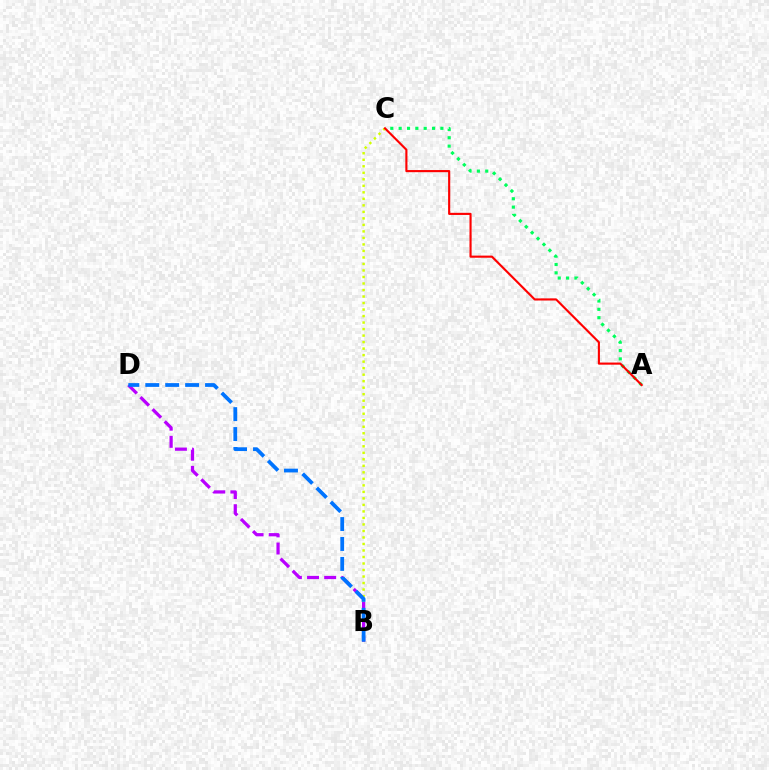{('A', 'C'): [{'color': '#00ff5c', 'line_style': 'dotted', 'thickness': 2.27}, {'color': '#ff0000', 'line_style': 'solid', 'thickness': 1.53}], ('B', 'C'): [{'color': '#d1ff00', 'line_style': 'dotted', 'thickness': 1.77}], ('B', 'D'): [{'color': '#b900ff', 'line_style': 'dashed', 'thickness': 2.33}, {'color': '#0074ff', 'line_style': 'dashed', 'thickness': 2.71}]}